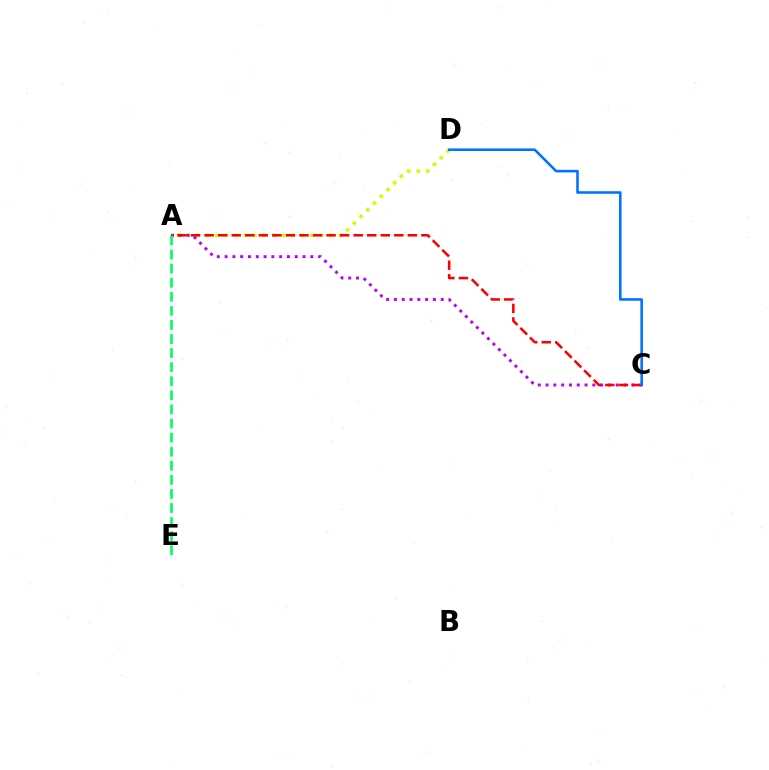{('A', 'D'): [{'color': '#d1ff00', 'line_style': 'dotted', 'thickness': 2.58}], ('A', 'C'): [{'color': '#b900ff', 'line_style': 'dotted', 'thickness': 2.12}, {'color': '#ff0000', 'line_style': 'dashed', 'thickness': 1.84}], ('A', 'E'): [{'color': '#00ff5c', 'line_style': 'dashed', 'thickness': 1.91}], ('C', 'D'): [{'color': '#0074ff', 'line_style': 'solid', 'thickness': 1.86}]}